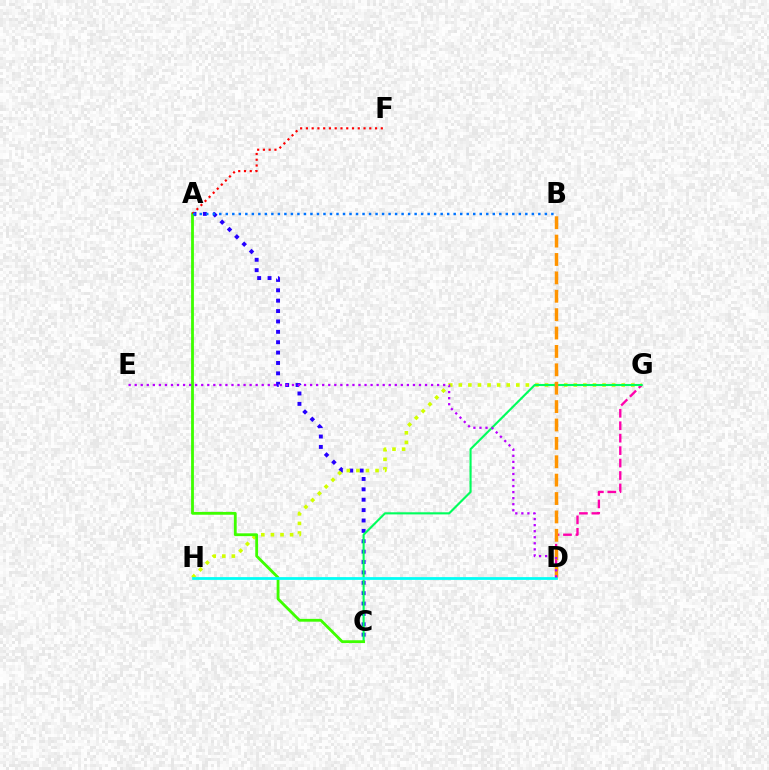{('A', 'C'): [{'color': '#2500ff', 'line_style': 'dotted', 'thickness': 2.82}, {'color': '#3dff00', 'line_style': 'solid', 'thickness': 2.02}], ('G', 'H'): [{'color': '#d1ff00', 'line_style': 'dotted', 'thickness': 2.6}], ('D', 'G'): [{'color': '#ff00ac', 'line_style': 'dashed', 'thickness': 1.69}], ('C', 'G'): [{'color': '#00ff5c', 'line_style': 'solid', 'thickness': 1.53}], ('B', 'D'): [{'color': '#ff9400', 'line_style': 'dashed', 'thickness': 2.5}], ('A', 'F'): [{'color': '#ff0000', 'line_style': 'dotted', 'thickness': 1.57}], ('A', 'B'): [{'color': '#0074ff', 'line_style': 'dotted', 'thickness': 1.77}], ('D', 'H'): [{'color': '#00fff6', 'line_style': 'solid', 'thickness': 1.99}], ('D', 'E'): [{'color': '#b900ff', 'line_style': 'dotted', 'thickness': 1.64}]}